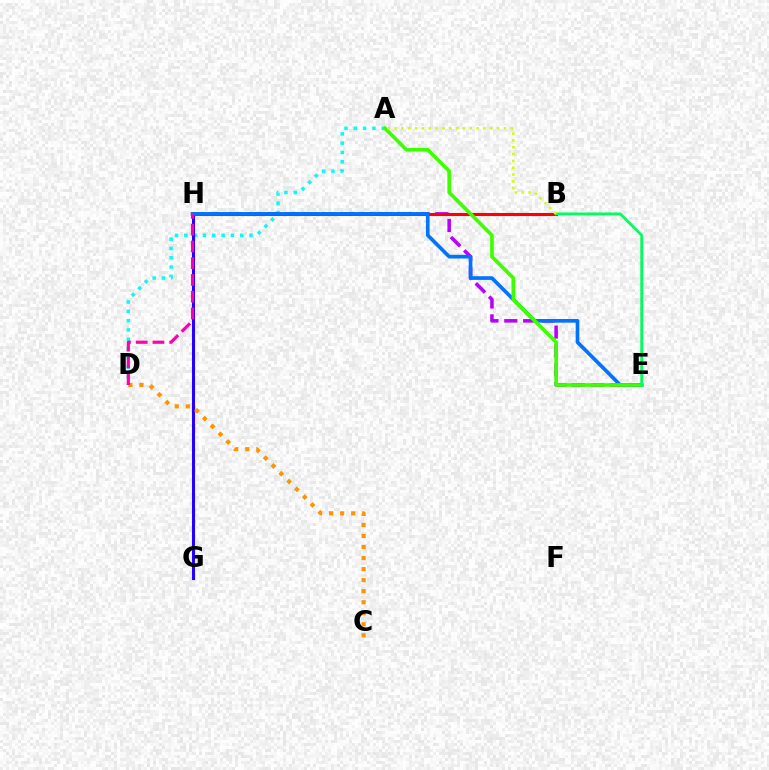{('E', 'H'): [{'color': '#b900ff', 'line_style': 'dashed', 'thickness': 2.56}, {'color': '#0074ff', 'line_style': 'solid', 'thickness': 2.64}], ('B', 'H'): [{'color': '#ff0000', 'line_style': 'solid', 'thickness': 2.21}], ('A', 'D'): [{'color': '#00fff6', 'line_style': 'dotted', 'thickness': 2.53}], ('G', 'H'): [{'color': '#2500ff', 'line_style': 'solid', 'thickness': 2.22}], ('C', 'D'): [{'color': '#ff9400', 'line_style': 'dotted', 'thickness': 3.0}], ('A', 'E'): [{'color': '#3dff00', 'line_style': 'solid', 'thickness': 2.62}], ('D', 'H'): [{'color': '#ff00ac', 'line_style': 'dashed', 'thickness': 2.28}], ('B', 'E'): [{'color': '#00ff5c', 'line_style': 'solid', 'thickness': 2.0}], ('A', 'B'): [{'color': '#d1ff00', 'line_style': 'dotted', 'thickness': 1.86}]}